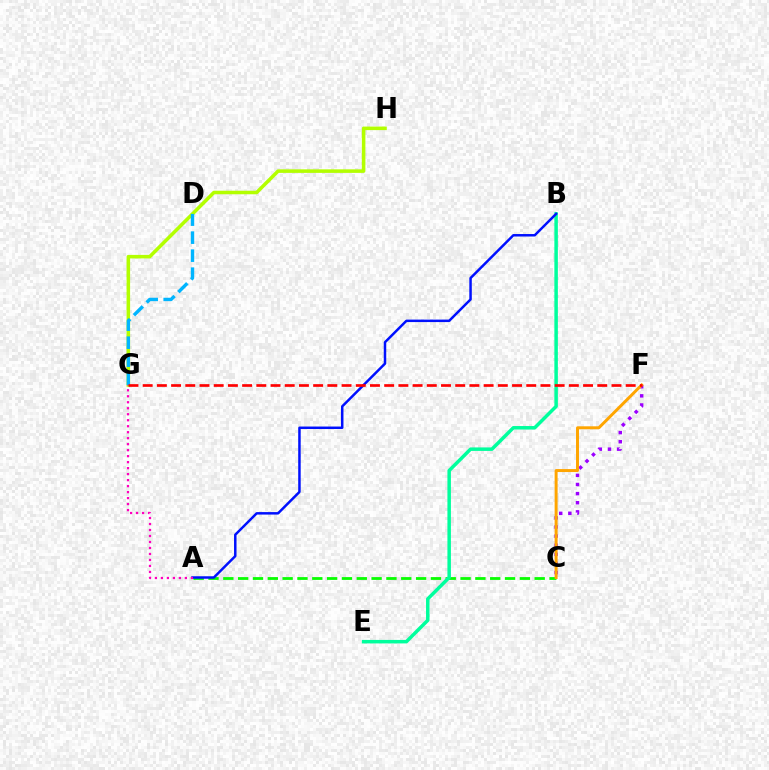{('A', 'C'): [{'color': '#08ff00', 'line_style': 'dashed', 'thickness': 2.01}], ('G', 'H'): [{'color': '#b3ff00', 'line_style': 'solid', 'thickness': 2.55}], ('D', 'G'): [{'color': '#00b5ff', 'line_style': 'dashed', 'thickness': 2.45}], ('B', 'E'): [{'color': '#00ff9d', 'line_style': 'solid', 'thickness': 2.52}], ('C', 'F'): [{'color': '#9b00ff', 'line_style': 'dotted', 'thickness': 2.48}, {'color': '#ffa500', 'line_style': 'solid', 'thickness': 2.13}], ('A', 'B'): [{'color': '#0010ff', 'line_style': 'solid', 'thickness': 1.79}], ('A', 'G'): [{'color': '#ff00bd', 'line_style': 'dotted', 'thickness': 1.63}], ('F', 'G'): [{'color': '#ff0000', 'line_style': 'dashed', 'thickness': 1.93}]}